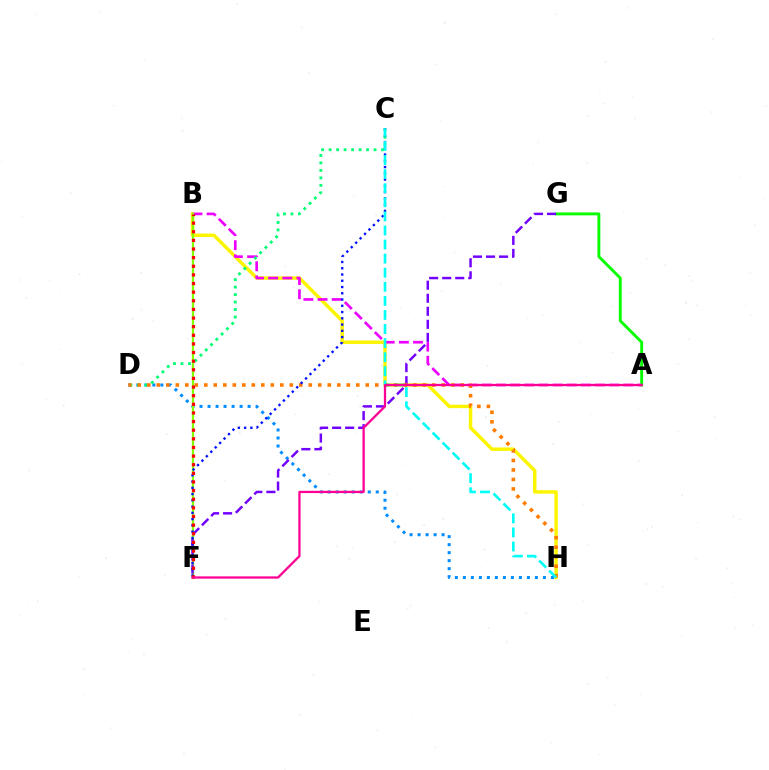{('D', 'H'): [{'color': '#008cff', 'line_style': 'dotted', 'thickness': 2.18}, {'color': '#ff7c00', 'line_style': 'dotted', 'thickness': 2.58}], ('B', 'H'): [{'color': '#fcf500', 'line_style': 'solid', 'thickness': 2.48}], ('A', 'G'): [{'color': '#08ff00', 'line_style': 'solid', 'thickness': 2.09}], ('A', 'B'): [{'color': '#ee00ff', 'line_style': 'dashed', 'thickness': 1.92}], ('C', 'D'): [{'color': '#00ff74', 'line_style': 'dotted', 'thickness': 2.03}], ('B', 'F'): [{'color': '#84ff00', 'line_style': 'solid', 'thickness': 1.63}, {'color': '#ff0000', 'line_style': 'dotted', 'thickness': 2.34}], ('F', 'G'): [{'color': '#7200ff', 'line_style': 'dashed', 'thickness': 1.77}], ('C', 'F'): [{'color': '#0010ff', 'line_style': 'dotted', 'thickness': 1.7}], ('C', 'H'): [{'color': '#00fff6', 'line_style': 'dashed', 'thickness': 1.91}], ('A', 'F'): [{'color': '#ff0094', 'line_style': 'solid', 'thickness': 1.64}]}